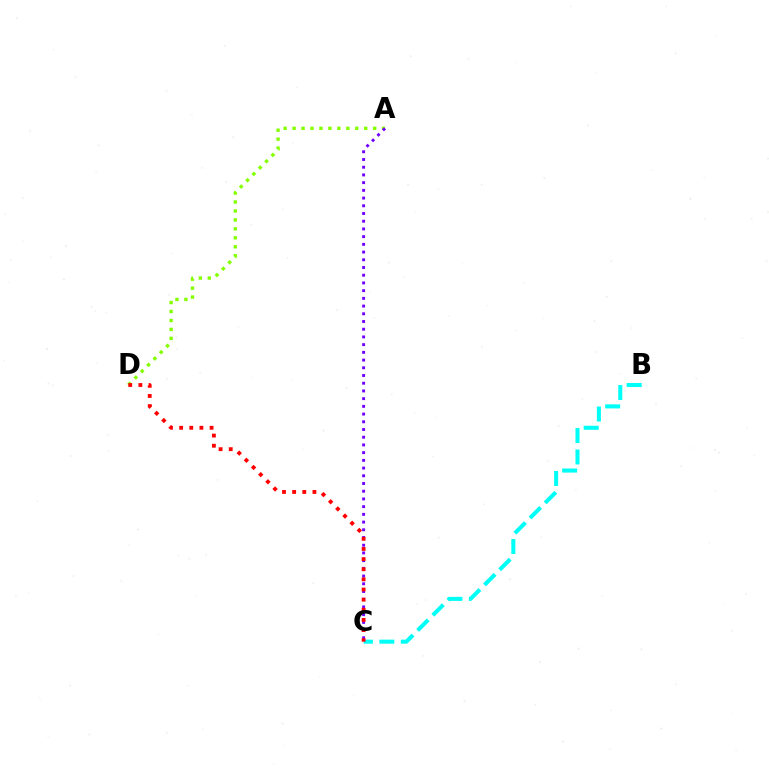{('A', 'D'): [{'color': '#84ff00', 'line_style': 'dotted', 'thickness': 2.43}], ('B', 'C'): [{'color': '#00fff6', 'line_style': 'dashed', 'thickness': 2.91}], ('A', 'C'): [{'color': '#7200ff', 'line_style': 'dotted', 'thickness': 2.1}], ('C', 'D'): [{'color': '#ff0000', 'line_style': 'dotted', 'thickness': 2.76}]}